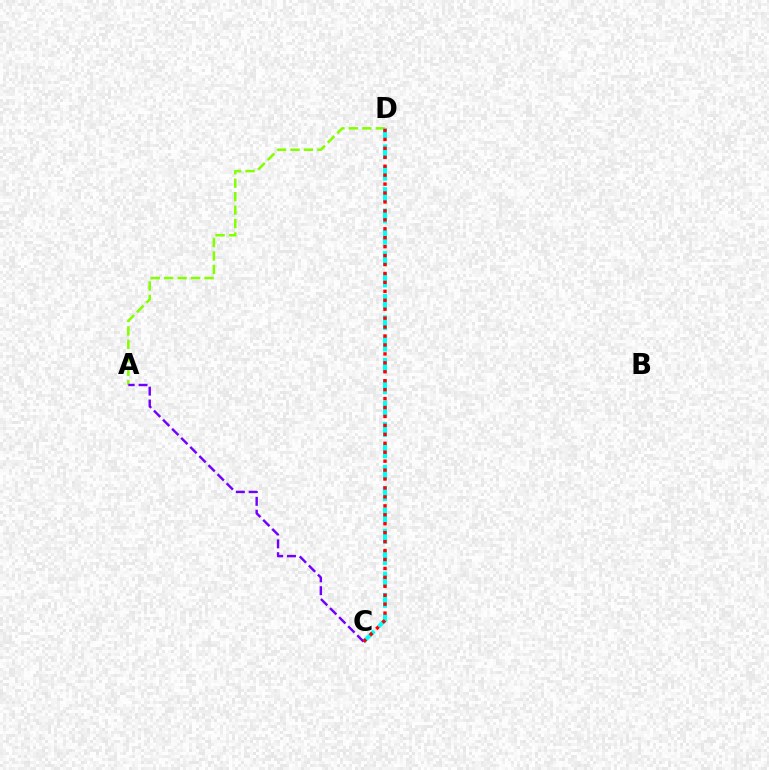{('A', 'D'): [{'color': '#84ff00', 'line_style': 'dashed', 'thickness': 1.83}], ('C', 'D'): [{'color': '#00fff6', 'line_style': 'dashed', 'thickness': 2.9}, {'color': '#ff0000', 'line_style': 'dotted', 'thickness': 2.43}], ('A', 'C'): [{'color': '#7200ff', 'line_style': 'dashed', 'thickness': 1.75}]}